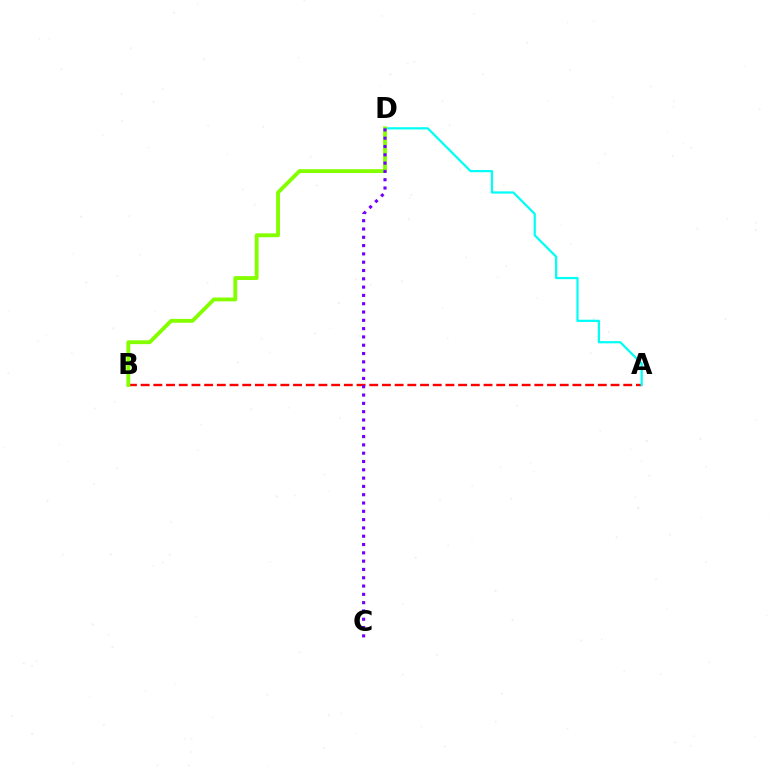{('A', 'B'): [{'color': '#ff0000', 'line_style': 'dashed', 'thickness': 1.73}], ('A', 'D'): [{'color': '#00fff6', 'line_style': 'solid', 'thickness': 1.6}], ('B', 'D'): [{'color': '#84ff00', 'line_style': 'solid', 'thickness': 2.77}], ('C', 'D'): [{'color': '#7200ff', 'line_style': 'dotted', 'thickness': 2.26}]}